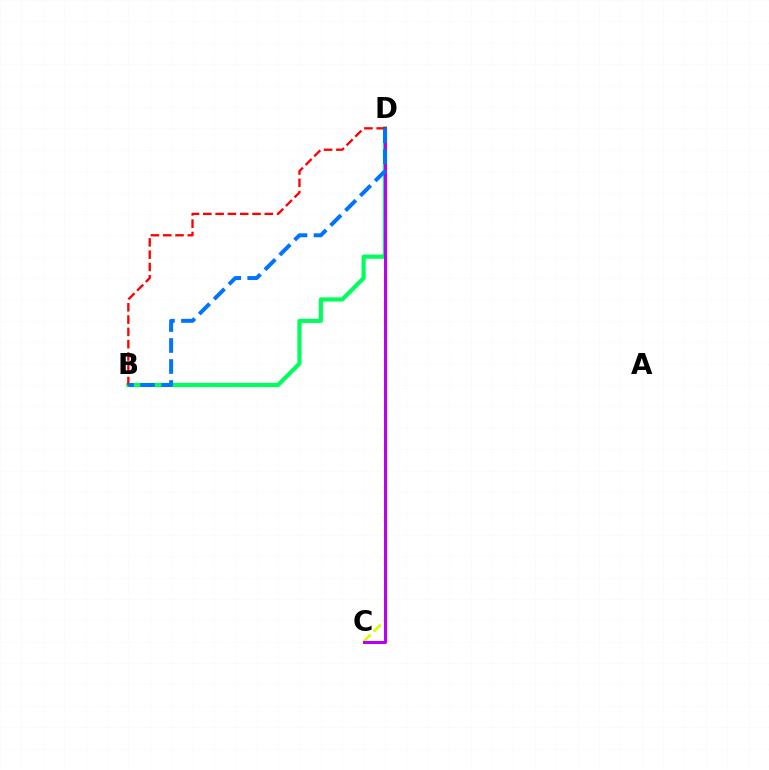{('C', 'D'): [{'color': '#d1ff00', 'line_style': 'dashed', 'thickness': 1.92}, {'color': '#b900ff', 'line_style': 'solid', 'thickness': 2.18}], ('B', 'D'): [{'color': '#00ff5c', 'line_style': 'solid', 'thickness': 2.99}, {'color': '#ff0000', 'line_style': 'dashed', 'thickness': 1.67}, {'color': '#0074ff', 'line_style': 'dashed', 'thickness': 2.85}]}